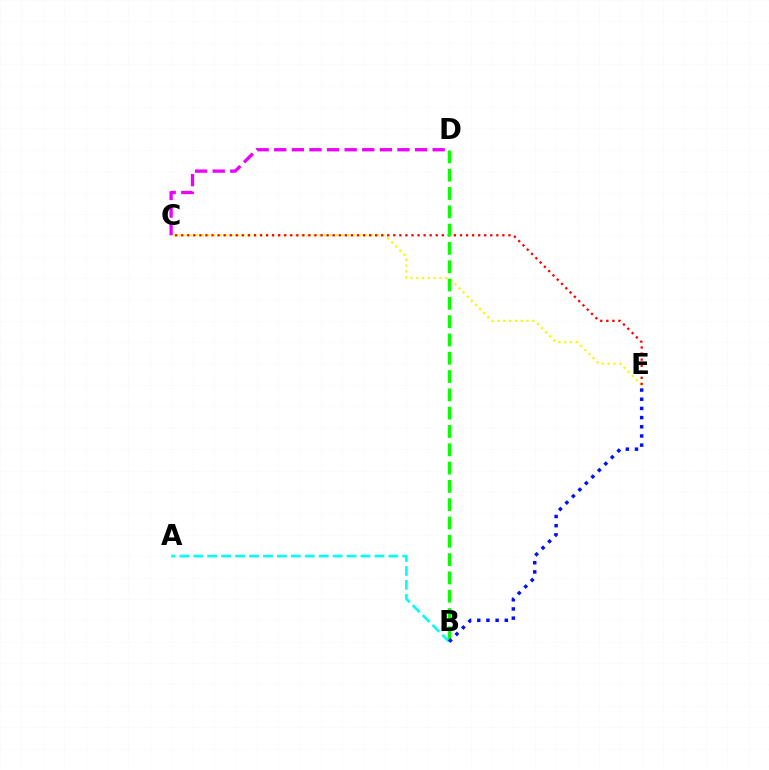{('A', 'B'): [{'color': '#00fff6', 'line_style': 'dashed', 'thickness': 1.89}], ('C', 'D'): [{'color': '#ee00ff', 'line_style': 'dashed', 'thickness': 2.39}], ('C', 'E'): [{'color': '#fcf500', 'line_style': 'dotted', 'thickness': 1.58}, {'color': '#ff0000', 'line_style': 'dotted', 'thickness': 1.65}], ('B', 'D'): [{'color': '#08ff00', 'line_style': 'dashed', 'thickness': 2.49}], ('B', 'E'): [{'color': '#0010ff', 'line_style': 'dotted', 'thickness': 2.49}]}